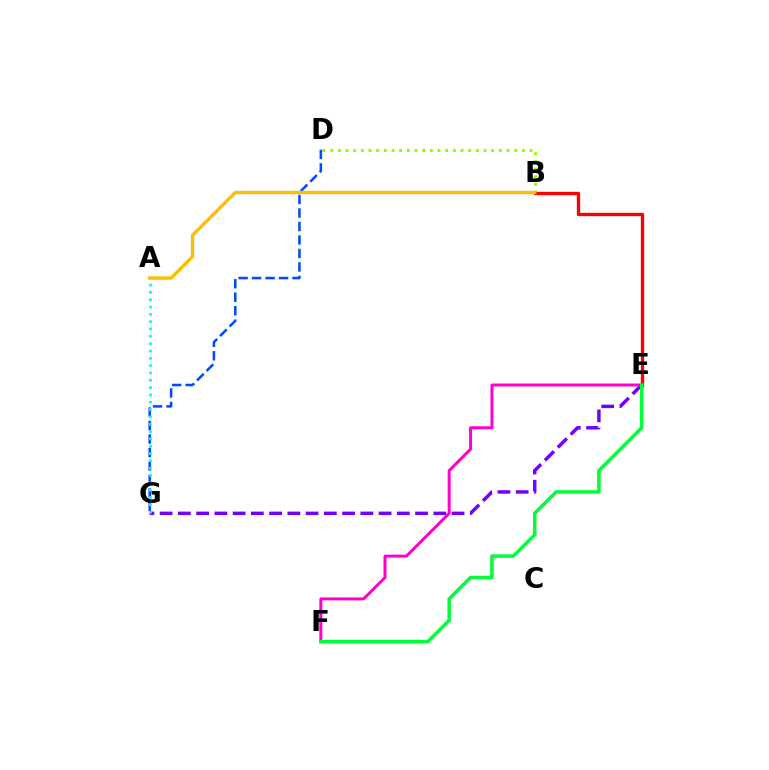{('B', 'D'): [{'color': '#84ff00', 'line_style': 'dotted', 'thickness': 2.08}], ('E', 'G'): [{'color': '#7200ff', 'line_style': 'dashed', 'thickness': 2.48}], ('E', 'F'): [{'color': '#ff00cf', 'line_style': 'solid', 'thickness': 2.14}, {'color': '#00ff39', 'line_style': 'solid', 'thickness': 2.53}], ('D', 'G'): [{'color': '#004bff', 'line_style': 'dashed', 'thickness': 1.83}], ('B', 'E'): [{'color': '#ff0000', 'line_style': 'solid', 'thickness': 2.39}], ('A', 'G'): [{'color': '#00fff6', 'line_style': 'dotted', 'thickness': 1.99}], ('A', 'B'): [{'color': '#ffbd00', 'line_style': 'solid', 'thickness': 2.43}]}